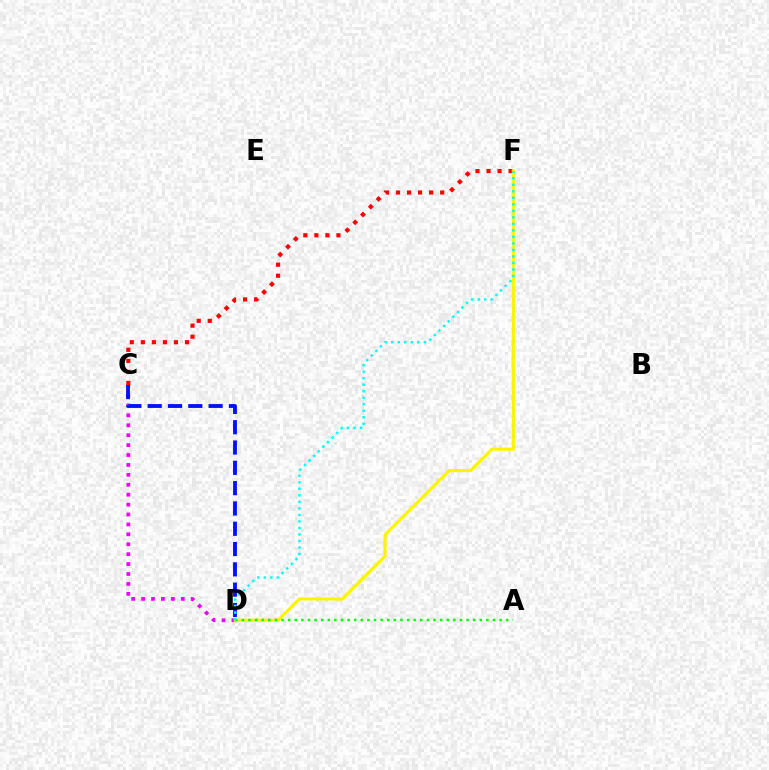{('C', 'D'): [{'color': '#ee00ff', 'line_style': 'dotted', 'thickness': 2.69}, {'color': '#0010ff', 'line_style': 'dashed', 'thickness': 2.76}], ('C', 'F'): [{'color': '#ff0000', 'line_style': 'dotted', 'thickness': 3.0}], ('D', 'F'): [{'color': '#fcf500', 'line_style': 'solid', 'thickness': 2.28}, {'color': '#00fff6', 'line_style': 'dotted', 'thickness': 1.77}], ('A', 'D'): [{'color': '#08ff00', 'line_style': 'dotted', 'thickness': 1.8}]}